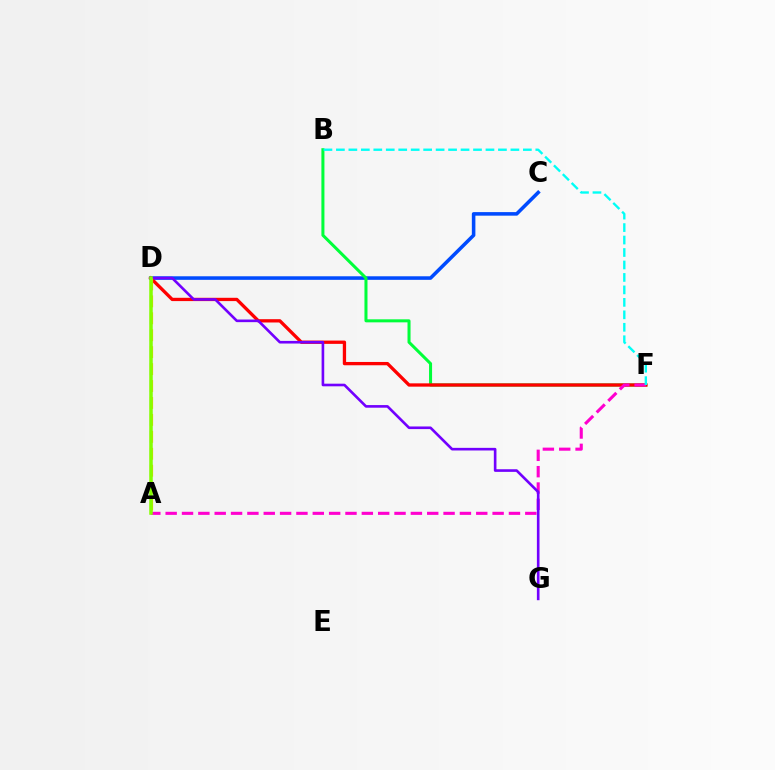{('C', 'D'): [{'color': '#004bff', 'line_style': 'solid', 'thickness': 2.56}], ('B', 'F'): [{'color': '#00ff39', 'line_style': 'solid', 'thickness': 2.18}, {'color': '#00fff6', 'line_style': 'dashed', 'thickness': 1.69}], ('D', 'F'): [{'color': '#ff0000', 'line_style': 'solid', 'thickness': 2.38}], ('A', 'F'): [{'color': '#ff00cf', 'line_style': 'dashed', 'thickness': 2.22}], ('D', 'G'): [{'color': '#7200ff', 'line_style': 'solid', 'thickness': 1.89}], ('A', 'D'): [{'color': '#ffbd00', 'line_style': 'dashed', 'thickness': 2.3}, {'color': '#84ff00', 'line_style': 'solid', 'thickness': 2.52}]}